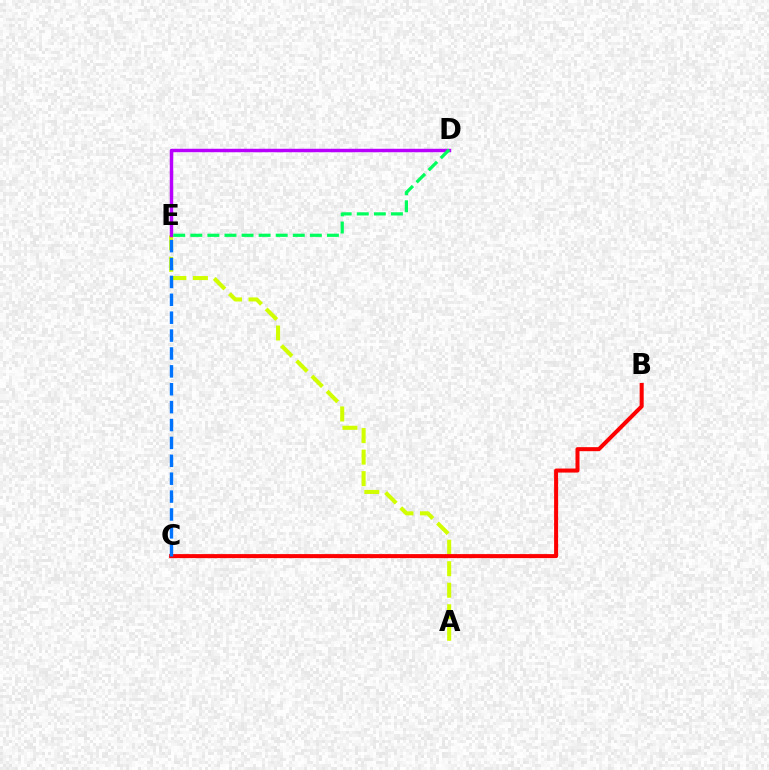{('A', 'E'): [{'color': '#d1ff00', 'line_style': 'dashed', 'thickness': 2.92}], ('B', 'C'): [{'color': '#ff0000', 'line_style': 'solid', 'thickness': 2.9}], ('C', 'E'): [{'color': '#0074ff', 'line_style': 'dashed', 'thickness': 2.43}], ('D', 'E'): [{'color': '#b900ff', 'line_style': 'solid', 'thickness': 2.49}, {'color': '#00ff5c', 'line_style': 'dashed', 'thickness': 2.32}]}